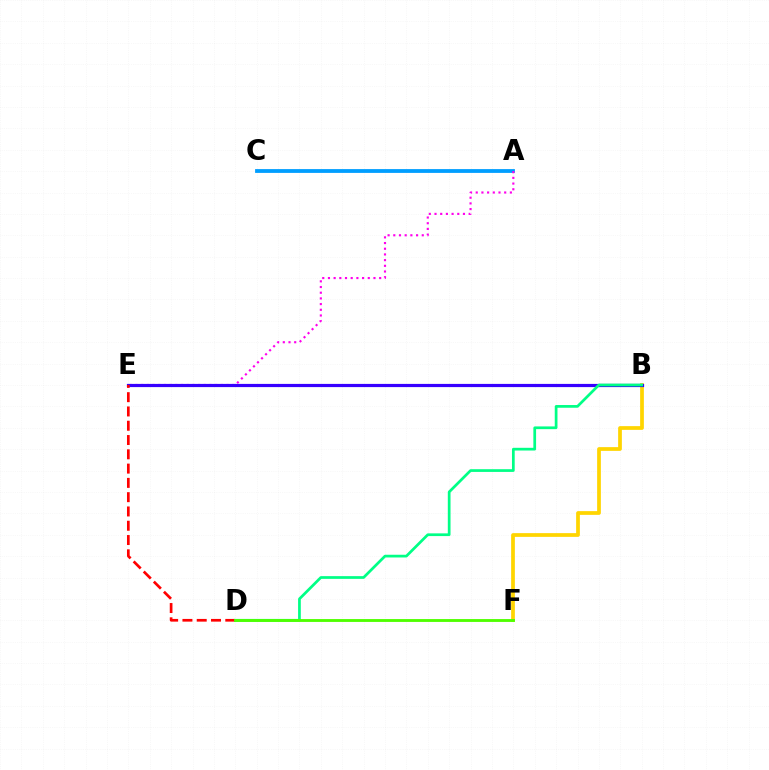{('A', 'C'): [{'color': '#009eff', 'line_style': 'solid', 'thickness': 2.74}], ('B', 'F'): [{'color': '#ffd500', 'line_style': 'solid', 'thickness': 2.69}], ('A', 'E'): [{'color': '#ff00ed', 'line_style': 'dotted', 'thickness': 1.55}], ('B', 'E'): [{'color': '#3700ff', 'line_style': 'solid', 'thickness': 2.3}], ('B', 'D'): [{'color': '#00ff86', 'line_style': 'solid', 'thickness': 1.96}], ('D', 'E'): [{'color': '#ff0000', 'line_style': 'dashed', 'thickness': 1.94}], ('D', 'F'): [{'color': '#4fff00', 'line_style': 'solid', 'thickness': 2.06}]}